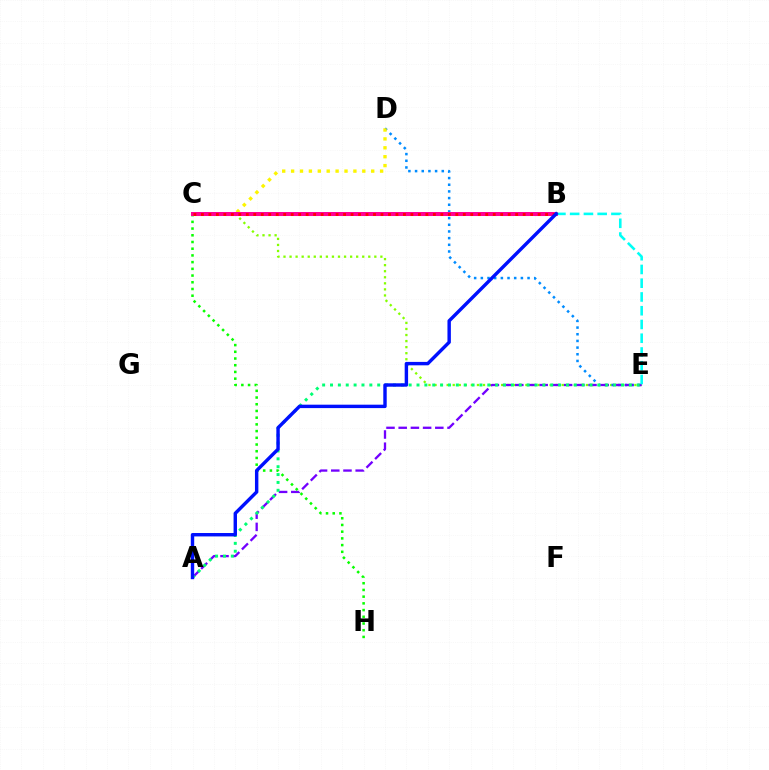{('C', 'E'): [{'color': '#84ff00', 'line_style': 'dotted', 'thickness': 1.65}], ('D', 'E'): [{'color': '#008cff', 'line_style': 'dotted', 'thickness': 1.81}], ('B', 'C'): [{'color': '#ff7c00', 'line_style': 'dashed', 'thickness': 2.2}, {'color': '#ee00ff', 'line_style': 'dotted', 'thickness': 2.63}, {'color': '#ff0094', 'line_style': 'solid', 'thickness': 2.88}, {'color': '#ff0000', 'line_style': 'dotted', 'thickness': 2.03}], ('A', 'E'): [{'color': '#7200ff', 'line_style': 'dashed', 'thickness': 1.66}, {'color': '#00ff74', 'line_style': 'dotted', 'thickness': 2.14}], ('C', 'D'): [{'color': '#fcf500', 'line_style': 'dotted', 'thickness': 2.42}], ('C', 'H'): [{'color': '#08ff00', 'line_style': 'dotted', 'thickness': 1.82}], ('B', 'E'): [{'color': '#00fff6', 'line_style': 'dashed', 'thickness': 1.87}], ('A', 'B'): [{'color': '#0010ff', 'line_style': 'solid', 'thickness': 2.46}]}